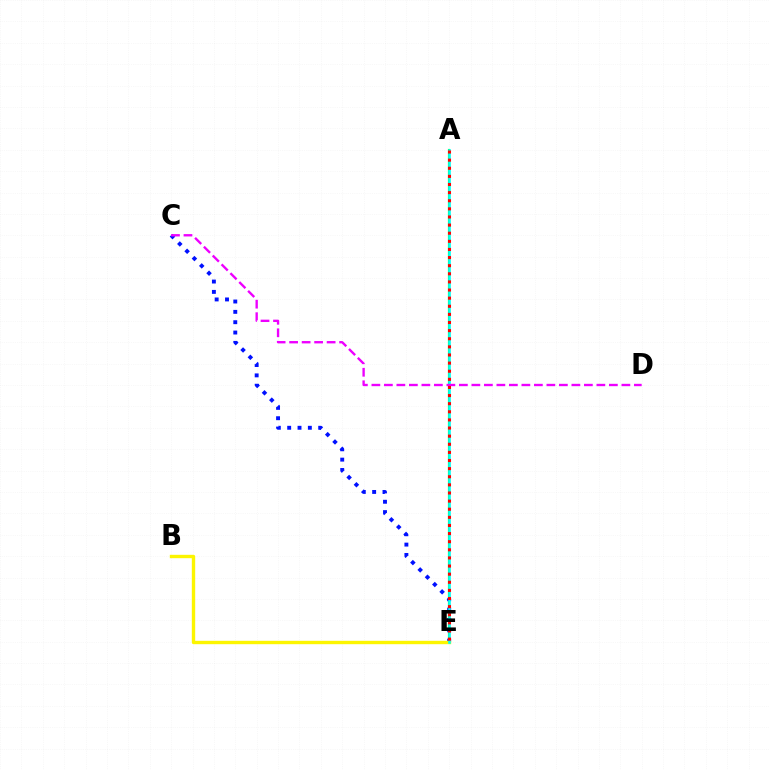{('A', 'E'): [{'color': '#08ff00', 'line_style': 'solid', 'thickness': 1.55}, {'color': '#00fff6', 'line_style': 'solid', 'thickness': 1.88}, {'color': '#ff0000', 'line_style': 'dotted', 'thickness': 2.21}], ('C', 'E'): [{'color': '#0010ff', 'line_style': 'dotted', 'thickness': 2.81}], ('B', 'E'): [{'color': '#fcf500', 'line_style': 'solid', 'thickness': 2.44}], ('C', 'D'): [{'color': '#ee00ff', 'line_style': 'dashed', 'thickness': 1.7}]}